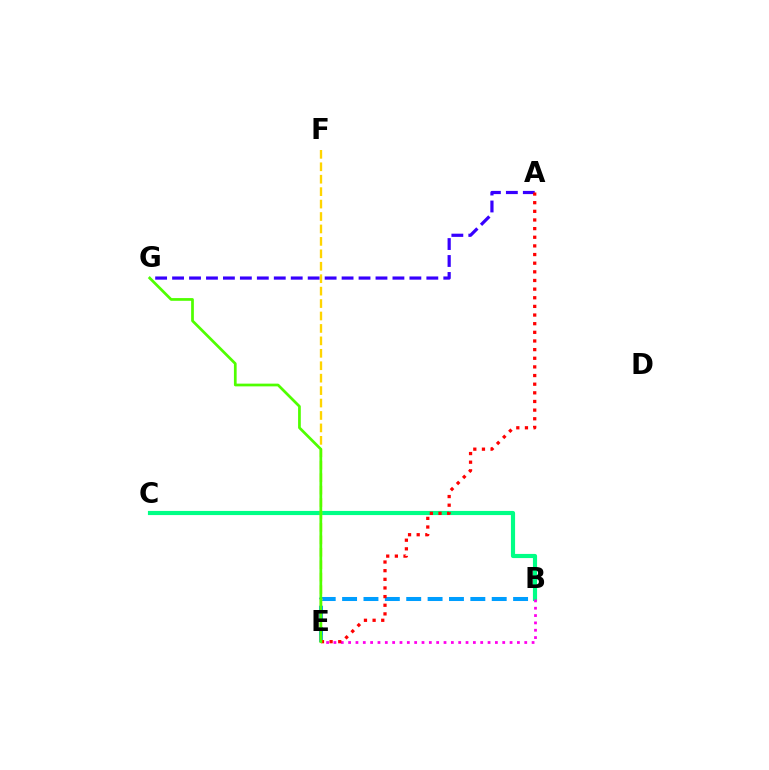{('B', 'E'): [{'color': '#009eff', 'line_style': 'dashed', 'thickness': 2.9}, {'color': '#ff00ed', 'line_style': 'dotted', 'thickness': 1.99}], ('B', 'C'): [{'color': '#00ff86', 'line_style': 'solid', 'thickness': 2.99}], ('A', 'G'): [{'color': '#3700ff', 'line_style': 'dashed', 'thickness': 2.3}], ('A', 'E'): [{'color': '#ff0000', 'line_style': 'dotted', 'thickness': 2.35}], ('E', 'F'): [{'color': '#ffd500', 'line_style': 'dashed', 'thickness': 1.69}], ('E', 'G'): [{'color': '#4fff00', 'line_style': 'solid', 'thickness': 1.96}]}